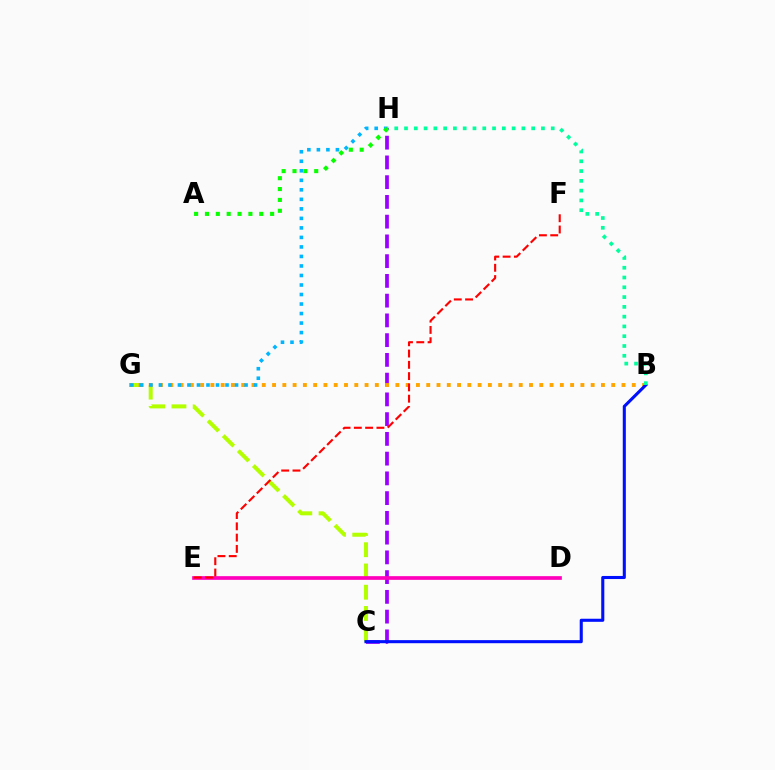{('C', 'G'): [{'color': '#b3ff00', 'line_style': 'dashed', 'thickness': 2.89}], ('C', 'H'): [{'color': '#9b00ff', 'line_style': 'dashed', 'thickness': 2.68}], ('D', 'E'): [{'color': '#ff00bd', 'line_style': 'solid', 'thickness': 2.66}], ('B', 'G'): [{'color': '#ffa500', 'line_style': 'dotted', 'thickness': 2.79}], ('B', 'C'): [{'color': '#0010ff', 'line_style': 'solid', 'thickness': 2.22}], ('G', 'H'): [{'color': '#00b5ff', 'line_style': 'dotted', 'thickness': 2.59}], ('A', 'H'): [{'color': '#08ff00', 'line_style': 'dotted', 'thickness': 2.95}], ('B', 'H'): [{'color': '#00ff9d', 'line_style': 'dotted', 'thickness': 2.66}], ('E', 'F'): [{'color': '#ff0000', 'line_style': 'dashed', 'thickness': 1.53}]}